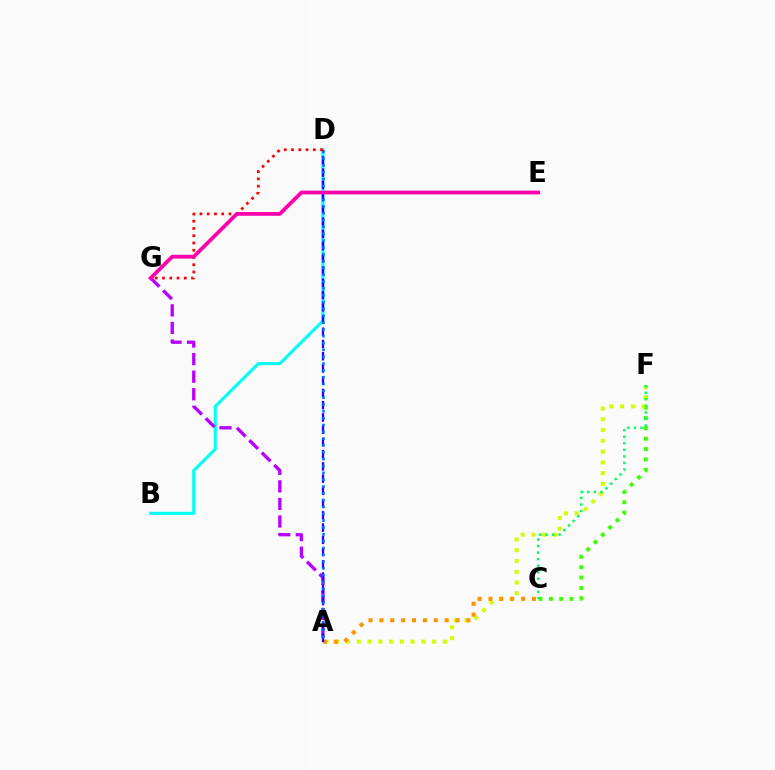{('C', 'F'): [{'color': '#3dff00', 'line_style': 'dotted', 'thickness': 2.81}, {'color': '#00ff5c', 'line_style': 'dotted', 'thickness': 1.78}], ('B', 'D'): [{'color': '#00fff6', 'line_style': 'solid', 'thickness': 2.23}], ('A', 'F'): [{'color': '#d1ff00', 'line_style': 'dotted', 'thickness': 2.92}], ('A', 'G'): [{'color': '#b900ff', 'line_style': 'dashed', 'thickness': 2.39}], ('A', 'C'): [{'color': '#ff9400', 'line_style': 'dotted', 'thickness': 2.95}], ('A', 'D'): [{'color': '#2500ff', 'line_style': 'dashed', 'thickness': 1.66}, {'color': '#0074ff', 'line_style': 'dotted', 'thickness': 1.86}], ('D', 'G'): [{'color': '#ff0000', 'line_style': 'dotted', 'thickness': 1.97}], ('E', 'G'): [{'color': '#ff00ac', 'line_style': 'solid', 'thickness': 2.71}]}